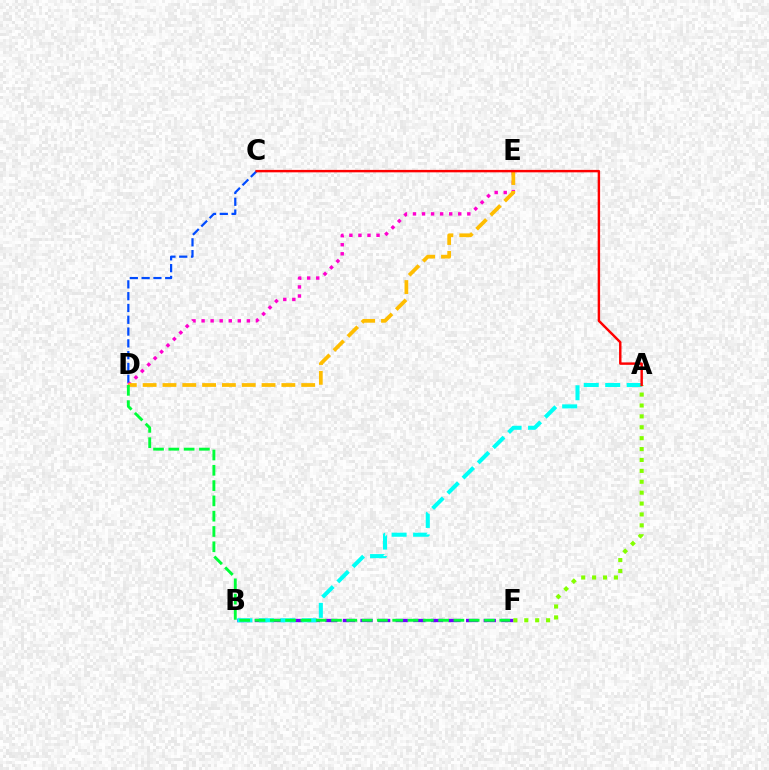{('B', 'F'): [{'color': '#7200ff', 'line_style': 'dashed', 'thickness': 2.39}], ('C', 'D'): [{'color': '#004bff', 'line_style': 'dashed', 'thickness': 1.6}], ('A', 'B'): [{'color': '#00fff6', 'line_style': 'dashed', 'thickness': 2.92}], ('A', 'F'): [{'color': '#84ff00', 'line_style': 'dotted', 'thickness': 2.96}], ('D', 'E'): [{'color': '#ff00cf', 'line_style': 'dotted', 'thickness': 2.46}, {'color': '#ffbd00', 'line_style': 'dashed', 'thickness': 2.69}], ('D', 'F'): [{'color': '#00ff39', 'line_style': 'dashed', 'thickness': 2.08}], ('A', 'C'): [{'color': '#ff0000', 'line_style': 'solid', 'thickness': 1.75}]}